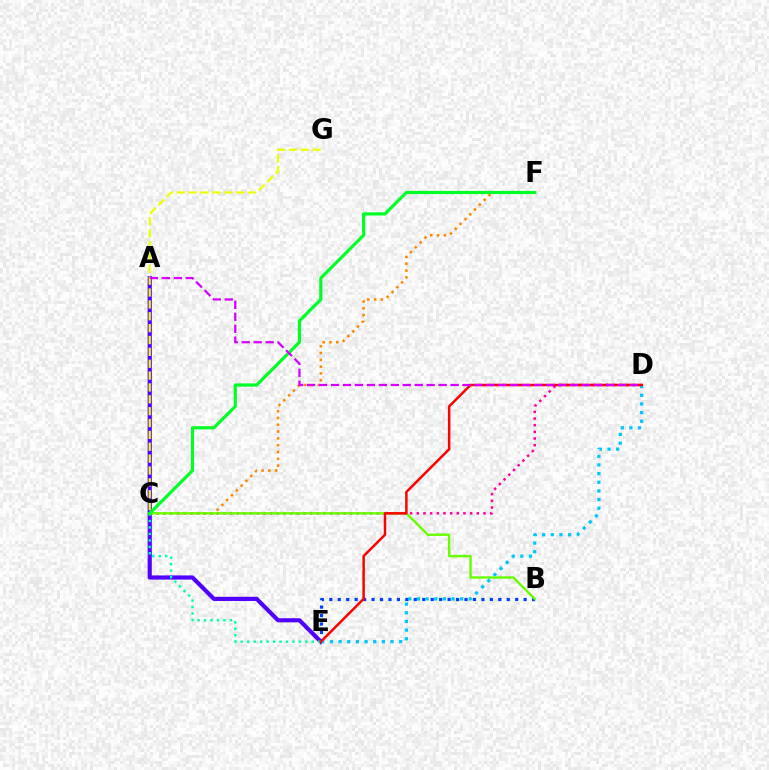{('A', 'E'): [{'color': '#4f00ff', 'line_style': 'solid', 'thickness': 2.99}], ('C', 'D'): [{'color': '#ff00a0', 'line_style': 'dotted', 'thickness': 1.81}], ('B', 'E'): [{'color': '#003fff', 'line_style': 'dotted', 'thickness': 2.3}], ('C', 'F'): [{'color': '#ff8800', 'line_style': 'dotted', 'thickness': 1.85}, {'color': '#00ff27', 'line_style': 'solid', 'thickness': 2.3}], ('D', 'E'): [{'color': '#00c7ff', 'line_style': 'dotted', 'thickness': 2.35}, {'color': '#ff0000', 'line_style': 'solid', 'thickness': 1.79}], ('C', 'E'): [{'color': '#00ffaf', 'line_style': 'dotted', 'thickness': 1.75}], ('C', 'G'): [{'color': '#eeff00', 'line_style': 'dashed', 'thickness': 1.61}], ('B', 'C'): [{'color': '#66ff00', 'line_style': 'solid', 'thickness': 1.71}], ('A', 'D'): [{'color': '#d600ff', 'line_style': 'dashed', 'thickness': 1.62}]}